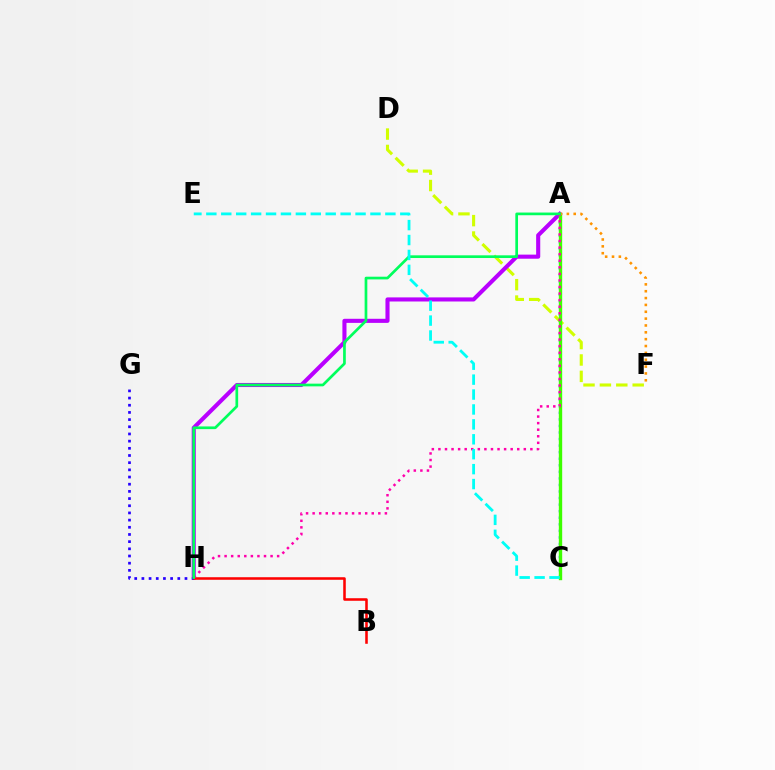{('D', 'F'): [{'color': '#d1ff00', 'line_style': 'dashed', 'thickness': 2.23}], ('A', 'C'): [{'color': '#0074ff', 'line_style': 'dotted', 'thickness': 1.78}, {'color': '#3dff00', 'line_style': 'solid', 'thickness': 2.43}], ('A', 'H'): [{'color': '#b900ff', 'line_style': 'solid', 'thickness': 2.95}, {'color': '#ff00ac', 'line_style': 'dotted', 'thickness': 1.78}, {'color': '#00ff5c', 'line_style': 'solid', 'thickness': 1.94}], ('A', 'F'): [{'color': '#ff9400', 'line_style': 'dotted', 'thickness': 1.86}], ('G', 'H'): [{'color': '#2500ff', 'line_style': 'dotted', 'thickness': 1.95}], ('B', 'H'): [{'color': '#ff0000', 'line_style': 'solid', 'thickness': 1.84}], ('C', 'E'): [{'color': '#00fff6', 'line_style': 'dashed', 'thickness': 2.03}]}